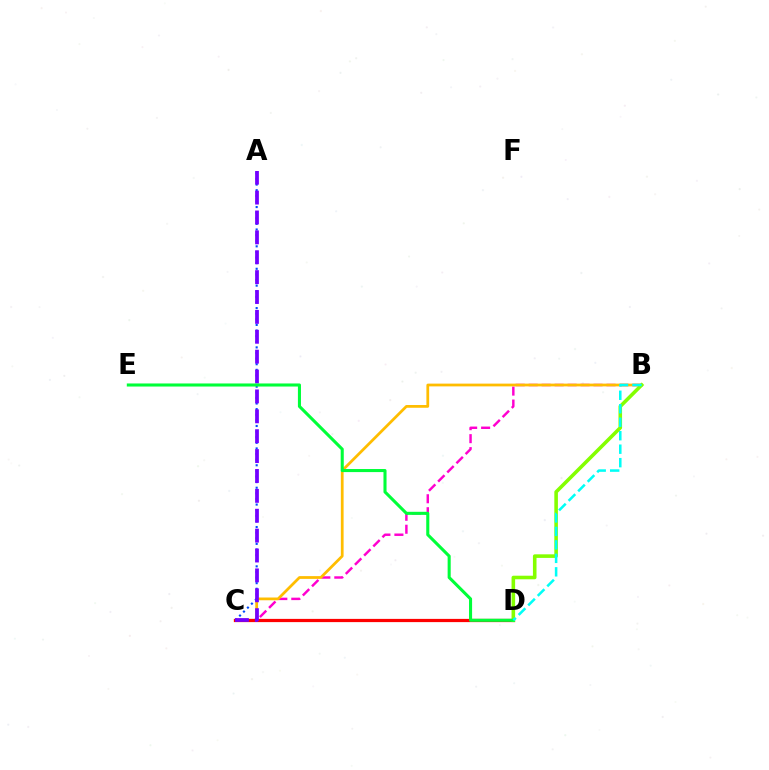{('B', 'C'): [{'color': '#ff00cf', 'line_style': 'dashed', 'thickness': 1.76}, {'color': '#ffbd00', 'line_style': 'solid', 'thickness': 1.98}], ('C', 'D'): [{'color': '#ff0000', 'line_style': 'solid', 'thickness': 2.32}], ('A', 'C'): [{'color': '#004bff', 'line_style': 'dotted', 'thickness': 1.53}, {'color': '#7200ff', 'line_style': 'dashed', 'thickness': 2.7}], ('B', 'D'): [{'color': '#84ff00', 'line_style': 'solid', 'thickness': 2.58}, {'color': '#00fff6', 'line_style': 'dashed', 'thickness': 1.83}], ('D', 'E'): [{'color': '#00ff39', 'line_style': 'solid', 'thickness': 2.21}]}